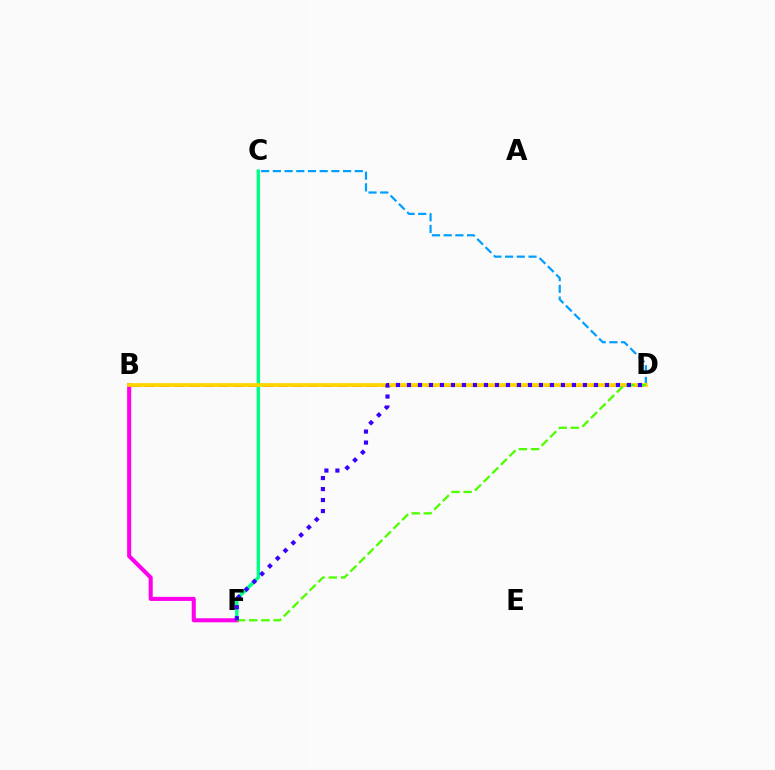{('B', 'D'): [{'color': '#ff0000', 'line_style': 'dashed', 'thickness': 2.01}, {'color': '#ffd500', 'line_style': 'solid', 'thickness': 2.71}], ('C', 'F'): [{'color': '#00ff86', 'line_style': 'solid', 'thickness': 2.44}], ('C', 'D'): [{'color': '#009eff', 'line_style': 'dashed', 'thickness': 1.59}], ('B', 'F'): [{'color': '#ff00ed', 'line_style': 'solid', 'thickness': 2.93}], ('D', 'F'): [{'color': '#4fff00', 'line_style': 'dashed', 'thickness': 1.65}, {'color': '#3700ff', 'line_style': 'dotted', 'thickness': 2.99}]}